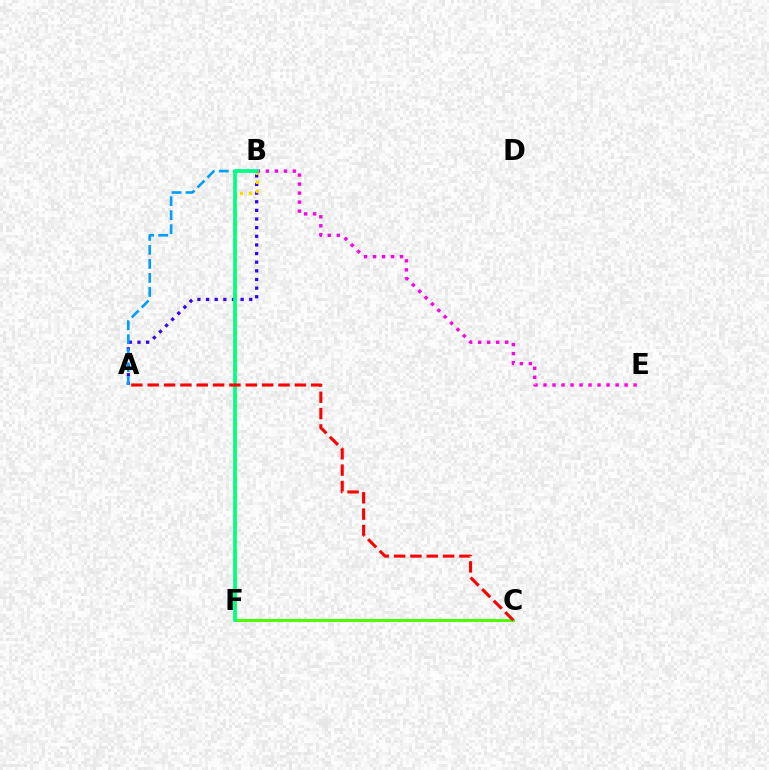{('A', 'B'): [{'color': '#3700ff', 'line_style': 'dotted', 'thickness': 2.35}, {'color': '#009eff', 'line_style': 'dashed', 'thickness': 1.91}], ('B', 'F'): [{'color': '#ffd500', 'line_style': 'dotted', 'thickness': 2.47}, {'color': '#00ff86', 'line_style': 'solid', 'thickness': 2.69}], ('B', 'E'): [{'color': '#ff00ed', 'line_style': 'dotted', 'thickness': 2.45}], ('C', 'F'): [{'color': '#4fff00', 'line_style': 'solid', 'thickness': 2.14}], ('A', 'C'): [{'color': '#ff0000', 'line_style': 'dashed', 'thickness': 2.22}]}